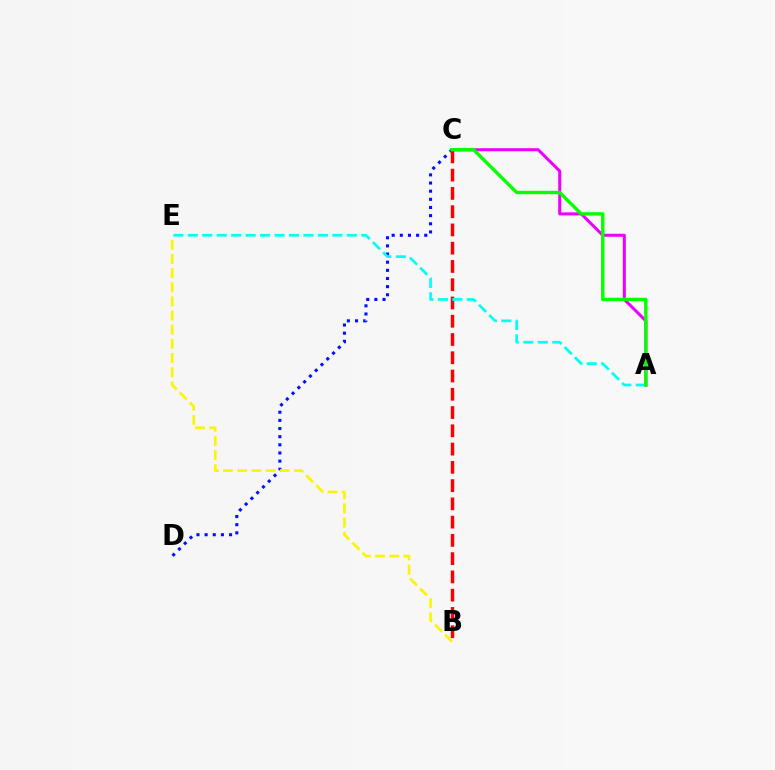{('A', 'C'): [{'color': '#ee00ff', 'line_style': 'solid', 'thickness': 2.19}, {'color': '#08ff00', 'line_style': 'solid', 'thickness': 2.44}], ('C', 'D'): [{'color': '#0010ff', 'line_style': 'dotted', 'thickness': 2.21}], ('B', 'C'): [{'color': '#ff0000', 'line_style': 'dashed', 'thickness': 2.48}], ('A', 'E'): [{'color': '#00fff6', 'line_style': 'dashed', 'thickness': 1.96}], ('B', 'E'): [{'color': '#fcf500', 'line_style': 'dashed', 'thickness': 1.92}]}